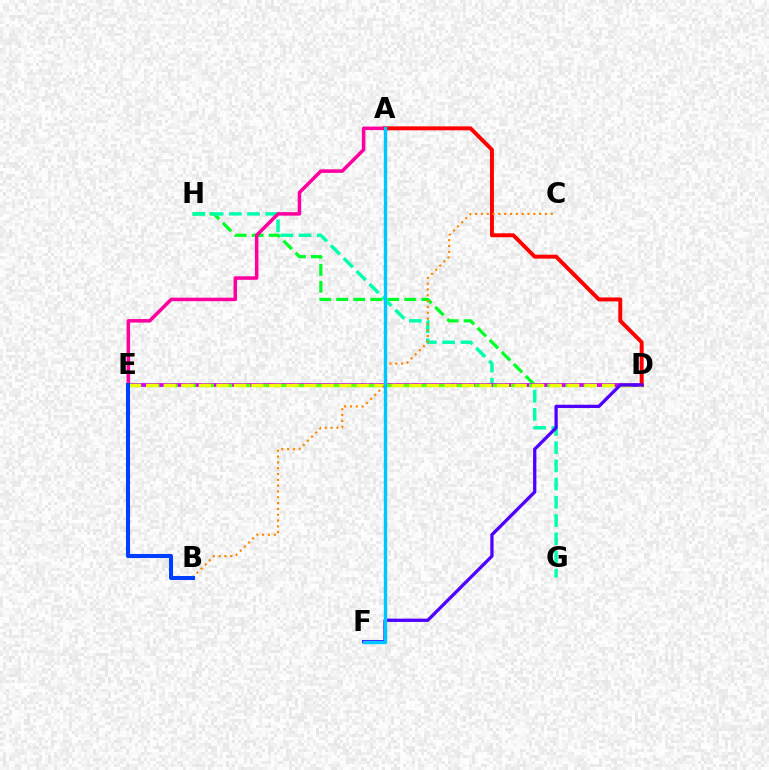{('D', 'H'): [{'color': '#00ff27', 'line_style': 'dashed', 'thickness': 2.31}], ('G', 'H'): [{'color': '#00ffaf', 'line_style': 'dashed', 'thickness': 2.48}], ('D', 'E'): [{'color': '#d600ff', 'line_style': 'solid', 'thickness': 2.74}, {'color': '#66ff00', 'line_style': 'dashed', 'thickness': 2.47}, {'color': '#eeff00', 'line_style': 'dashed', 'thickness': 2.38}], ('A', 'E'): [{'color': '#ff00a0', 'line_style': 'solid', 'thickness': 2.53}], ('A', 'D'): [{'color': '#ff0000', 'line_style': 'solid', 'thickness': 2.84}], ('D', 'F'): [{'color': '#4f00ff', 'line_style': 'solid', 'thickness': 2.37}], ('B', 'C'): [{'color': '#ff8800', 'line_style': 'dotted', 'thickness': 1.58}], ('A', 'F'): [{'color': '#00c7ff', 'line_style': 'solid', 'thickness': 2.44}], ('B', 'E'): [{'color': '#003fff', 'line_style': 'solid', 'thickness': 2.92}]}